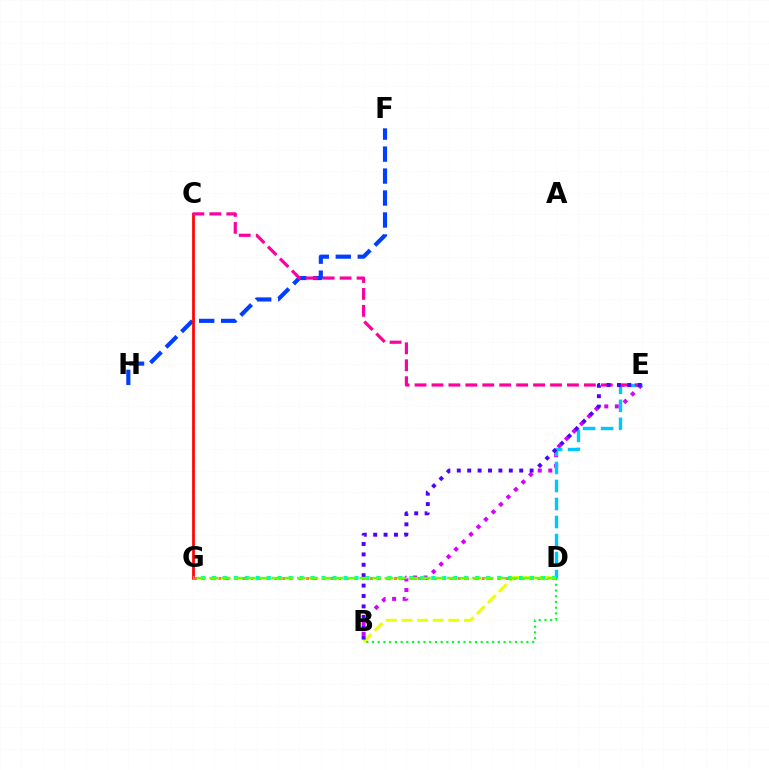{('F', 'H'): [{'color': '#003fff', 'line_style': 'dashed', 'thickness': 2.98}], ('C', 'G'): [{'color': '#ff0000', 'line_style': 'solid', 'thickness': 1.95}], ('D', 'G'): [{'color': '#ff8800', 'line_style': 'dotted', 'thickness': 2.17}, {'color': '#00ffaf', 'line_style': 'dotted', 'thickness': 2.98}, {'color': '#66ff00', 'line_style': 'dashed', 'thickness': 1.7}], ('B', 'E'): [{'color': '#d600ff', 'line_style': 'dotted', 'thickness': 2.87}, {'color': '#4f00ff', 'line_style': 'dotted', 'thickness': 2.83}], ('B', 'D'): [{'color': '#eeff00', 'line_style': 'dashed', 'thickness': 2.12}, {'color': '#00ff27', 'line_style': 'dotted', 'thickness': 1.55}], ('D', 'E'): [{'color': '#00c7ff', 'line_style': 'dashed', 'thickness': 2.45}], ('C', 'E'): [{'color': '#ff00a0', 'line_style': 'dashed', 'thickness': 2.3}]}